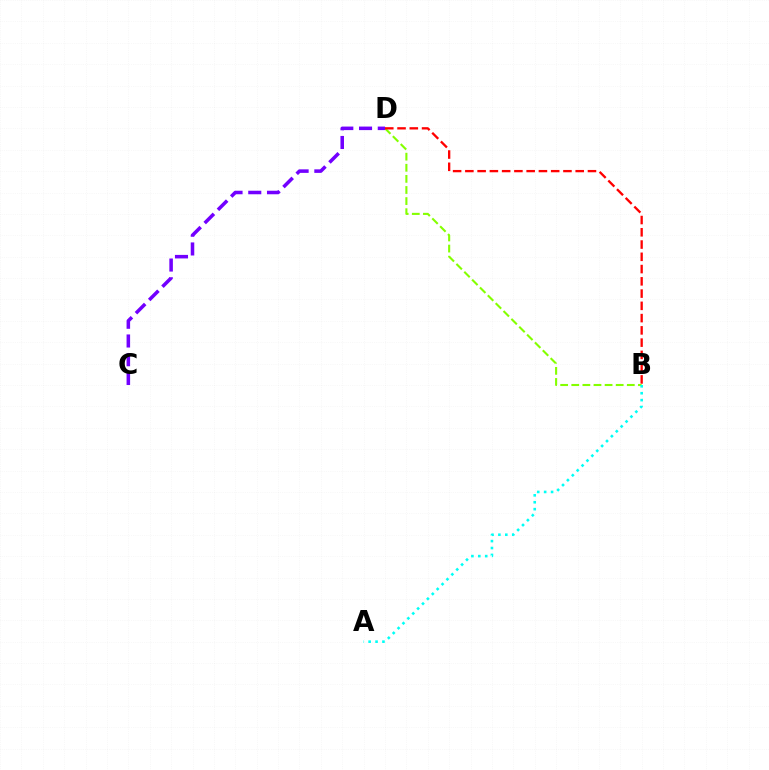{('B', 'D'): [{'color': '#84ff00', 'line_style': 'dashed', 'thickness': 1.51}, {'color': '#ff0000', 'line_style': 'dashed', 'thickness': 1.67}], ('C', 'D'): [{'color': '#7200ff', 'line_style': 'dashed', 'thickness': 2.55}], ('A', 'B'): [{'color': '#00fff6', 'line_style': 'dotted', 'thickness': 1.88}]}